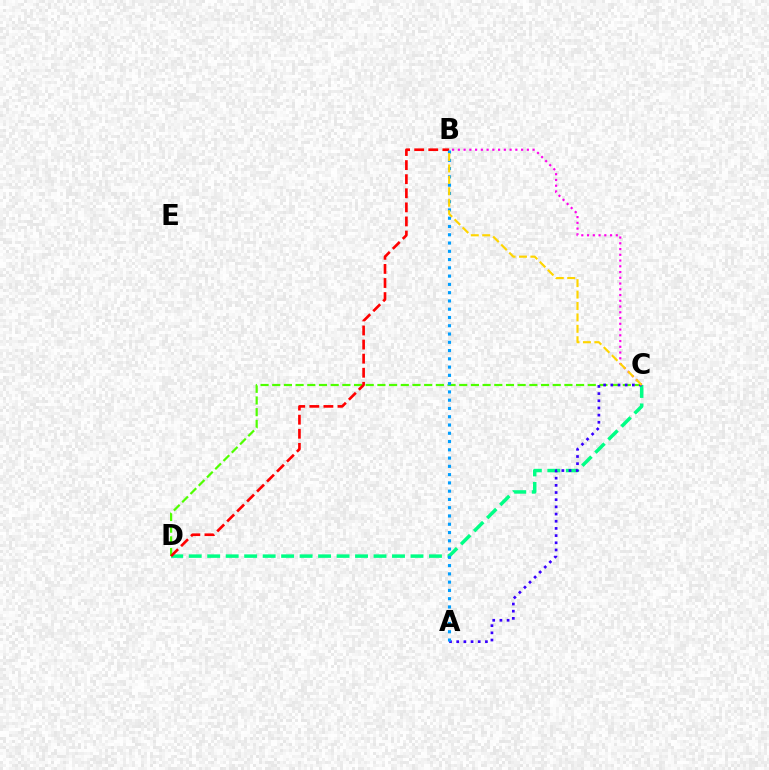{('C', 'D'): [{'color': '#4fff00', 'line_style': 'dashed', 'thickness': 1.59}, {'color': '#00ff86', 'line_style': 'dashed', 'thickness': 2.51}], ('B', 'D'): [{'color': '#ff0000', 'line_style': 'dashed', 'thickness': 1.91}], ('A', 'C'): [{'color': '#3700ff', 'line_style': 'dotted', 'thickness': 1.95}], ('A', 'B'): [{'color': '#009eff', 'line_style': 'dotted', 'thickness': 2.25}], ('B', 'C'): [{'color': '#ff00ed', 'line_style': 'dotted', 'thickness': 1.56}, {'color': '#ffd500', 'line_style': 'dashed', 'thickness': 1.55}]}